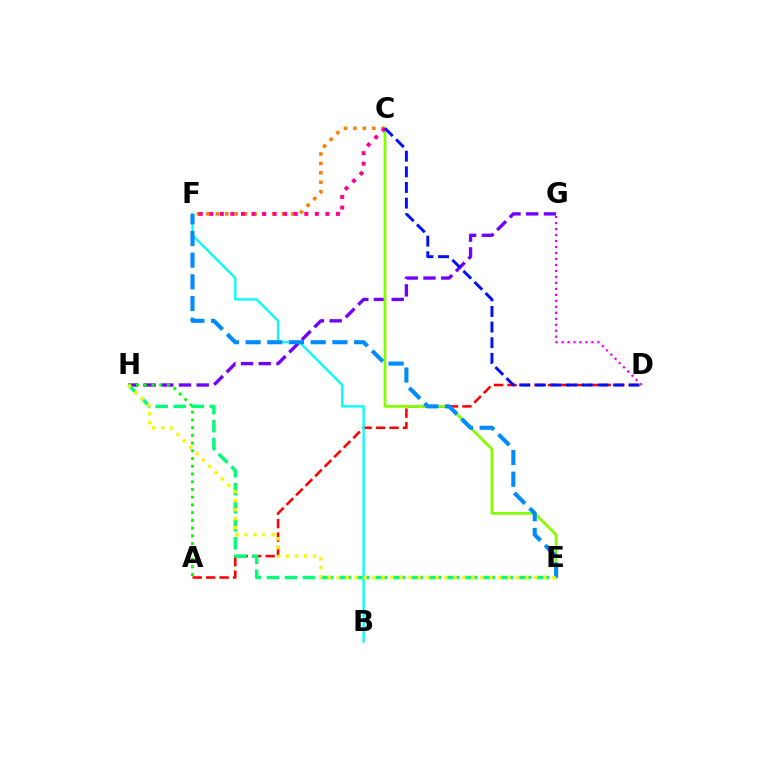{('G', 'H'): [{'color': '#7200ff', 'line_style': 'dashed', 'thickness': 2.41}], ('A', 'H'): [{'color': '#08ff00', 'line_style': 'dotted', 'thickness': 2.1}], ('C', 'F'): [{'color': '#ff7c00', 'line_style': 'dotted', 'thickness': 2.56}, {'color': '#ff0094', 'line_style': 'dotted', 'thickness': 2.87}], ('A', 'D'): [{'color': '#ff0000', 'line_style': 'dashed', 'thickness': 1.83}], ('E', 'H'): [{'color': '#00ff74', 'line_style': 'dashed', 'thickness': 2.44}, {'color': '#fcf500', 'line_style': 'dotted', 'thickness': 2.44}], ('C', 'E'): [{'color': '#84ff00', 'line_style': 'solid', 'thickness': 2.01}], ('B', 'F'): [{'color': '#00fff6', 'line_style': 'solid', 'thickness': 1.65}], ('E', 'F'): [{'color': '#008cff', 'line_style': 'dashed', 'thickness': 2.95}], ('C', 'D'): [{'color': '#0010ff', 'line_style': 'dashed', 'thickness': 2.12}], ('D', 'G'): [{'color': '#ee00ff', 'line_style': 'dotted', 'thickness': 1.62}]}